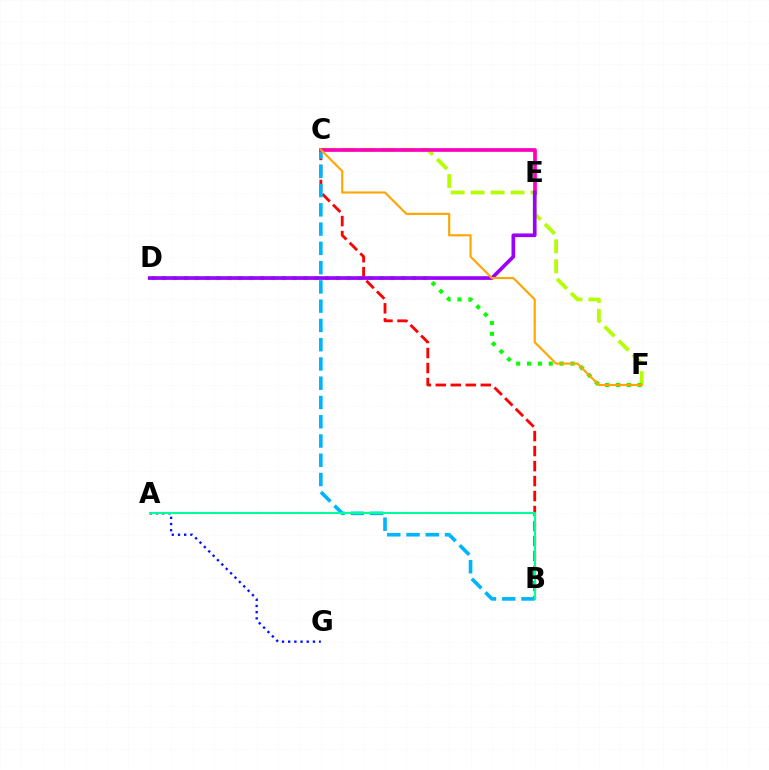{('C', 'F'): [{'color': '#b3ff00', 'line_style': 'dashed', 'thickness': 2.71}, {'color': '#ffa500', 'line_style': 'solid', 'thickness': 1.54}], ('A', 'G'): [{'color': '#0010ff', 'line_style': 'dotted', 'thickness': 1.68}], ('D', 'F'): [{'color': '#08ff00', 'line_style': 'dotted', 'thickness': 2.95}], ('B', 'C'): [{'color': '#ff0000', 'line_style': 'dashed', 'thickness': 2.04}, {'color': '#00b5ff', 'line_style': 'dashed', 'thickness': 2.62}], ('C', 'E'): [{'color': '#ff00bd', 'line_style': 'solid', 'thickness': 2.65}], ('D', 'E'): [{'color': '#9b00ff', 'line_style': 'solid', 'thickness': 2.64}], ('A', 'B'): [{'color': '#00ff9d', 'line_style': 'solid', 'thickness': 1.51}]}